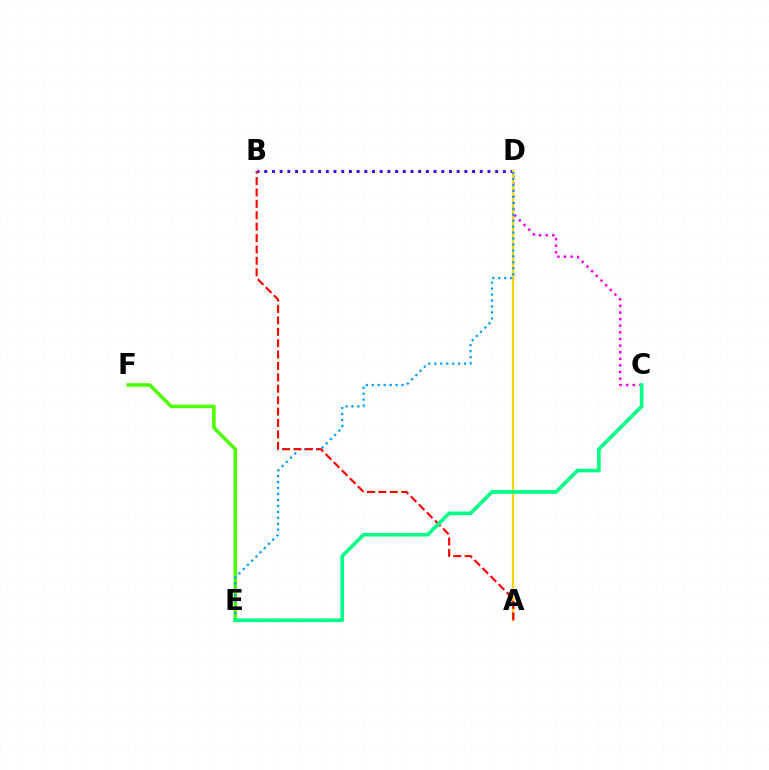{('B', 'D'): [{'color': '#3700ff', 'line_style': 'dotted', 'thickness': 2.09}], ('C', 'D'): [{'color': '#ff00ed', 'line_style': 'dotted', 'thickness': 1.8}], ('A', 'D'): [{'color': '#ffd500', 'line_style': 'solid', 'thickness': 1.62}], ('E', 'F'): [{'color': '#4fff00', 'line_style': 'solid', 'thickness': 2.58}], ('D', 'E'): [{'color': '#009eff', 'line_style': 'dotted', 'thickness': 1.62}], ('A', 'B'): [{'color': '#ff0000', 'line_style': 'dashed', 'thickness': 1.55}], ('C', 'E'): [{'color': '#00ff86', 'line_style': 'solid', 'thickness': 2.63}]}